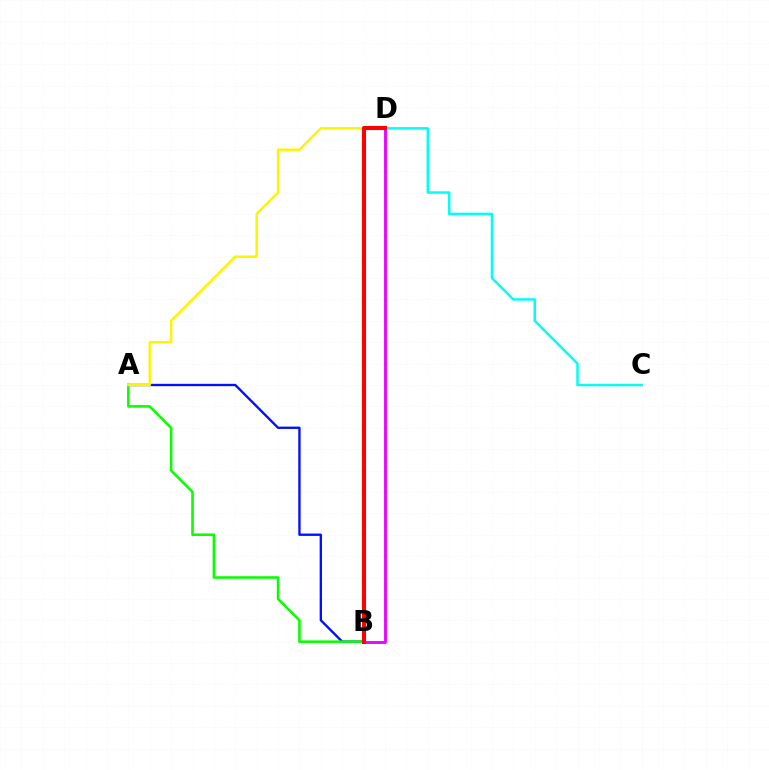{('C', 'D'): [{'color': '#00fff6', 'line_style': 'solid', 'thickness': 1.78}], ('A', 'B'): [{'color': '#0010ff', 'line_style': 'solid', 'thickness': 1.69}, {'color': '#08ff00', 'line_style': 'solid', 'thickness': 1.85}], ('A', 'D'): [{'color': '#fcf500', 'line_style': 'solid', 'thickness': 1.75}], ('B', 'D'): [{'color': '#ee00ff', 'line_style': 'solid', 'thickness': 2.07}, {'color': '#ff0000', 'line_style': 'solid', 'thickness': 2.93}]}